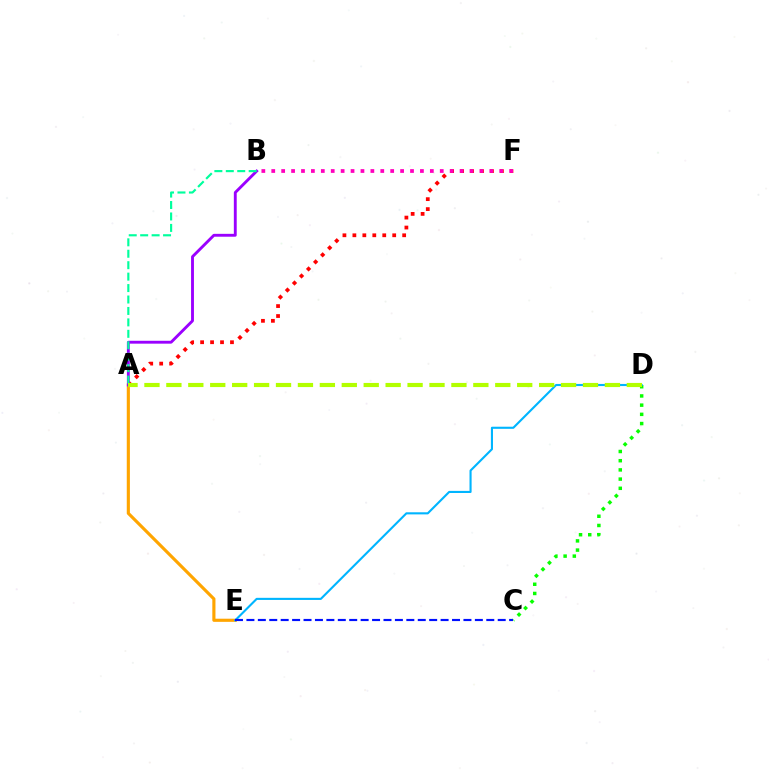{('A', 'F'): [{'color': '#ff0000', 'line_style': 'dotted', 'thickness': 2.71}], ('A', 'E'): [{'color': '#ffa500', 'line_style': 'solid', 'thickness': 2.26}], ('C', 'D'): [{'color': '#08ff00', 'line_style': 'dotted', 'thickness': 2.5}], ('A', 'B'): [{'color': '#9b00ff', 'line_style': 'solid', 'thickness': 2.07}, {'color': '#00ff9d', 'line_style': 'dashed', 'thickness': 1.55}], ('D', 'E'): [{'color': '#00b5ff', 'line_style': 'solid', 'thickness': 1.52}], ('C', 'E'): [{'color': '#0010ff', 'line_style': 'dashed', 'thickness': 1.55}], ('B', 'F'): [{'color': '#ff00bd', 'line_style': 'dotted', 'thickness': 2.69}], ('A', 'D'): [{'color': '#b3ff00', 'line_style': 'dashed', 'thickness': 2.98}]}